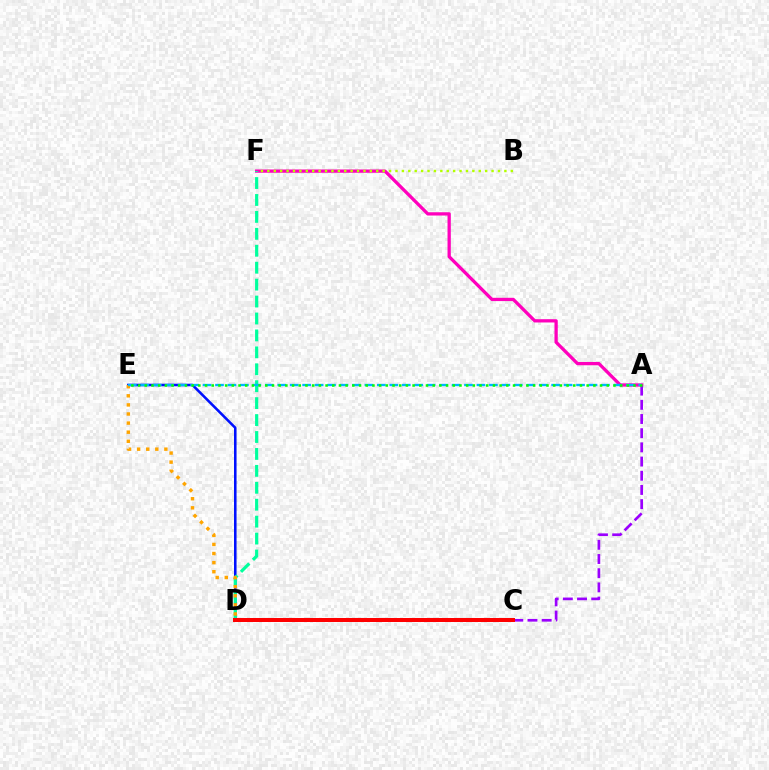{('D', 'E'): [{'color': '#0010ff', 'line_style': 'solid', 'thickness': 1.84}, {'color': '#ffa500', 'line_style': 'dotted', 'thickness': 2.47}], ('A', 'F'): [{'color': '#ff00bd', 'line_style': 'solid', 'thickness': 2.36}], ('B', 'F'): [{'color': '#b3ff00', 'line_style': 'dotted', 'thickness': 1.74}], ('D', 'F'): [{'color': '#00ff9d', 'line_style': 'dashed', 'thickness': 2.3}], ('A', 'C'): [{'color': '#9b00ff', 'line_style': 'dashed', 'thickness': 1.93}], ('A', 'E'): [{'color': '#00b5ff', 'line_style': 'dashed', 'thickness': 1.69}, {'color': '#08ff00', 'line_style': 'dotted', 'thickness': 1.82}], ('C', 'D'): [{'color': '#ff0000', 'line_style': 'solid', 'thickness': 2.88}]}